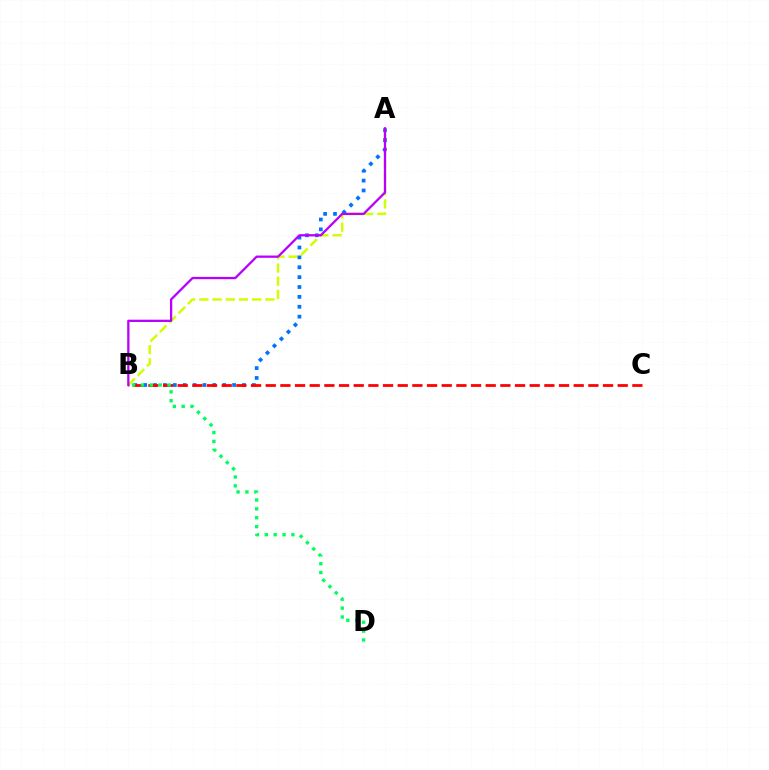{('A', 'B'): [{'color': '#d1ff00', 'line_style': 'dashed', 'thickness': 1.79}, {'color': '#0074ff', 'line_style': 'dotted', 'thickness': 2.68}, {'color': '#b900ff', 'line_style': 'solid', 'thickness': 1.64}], ('B', 'C'): [{'color': '#ff0000', 'line_style': 'dashed', 'thickness': 1.99}], ('B', 'D'): [{'color': '#00ff5c', 'line_style': 'dotted', 'thickness': 2.41}]}